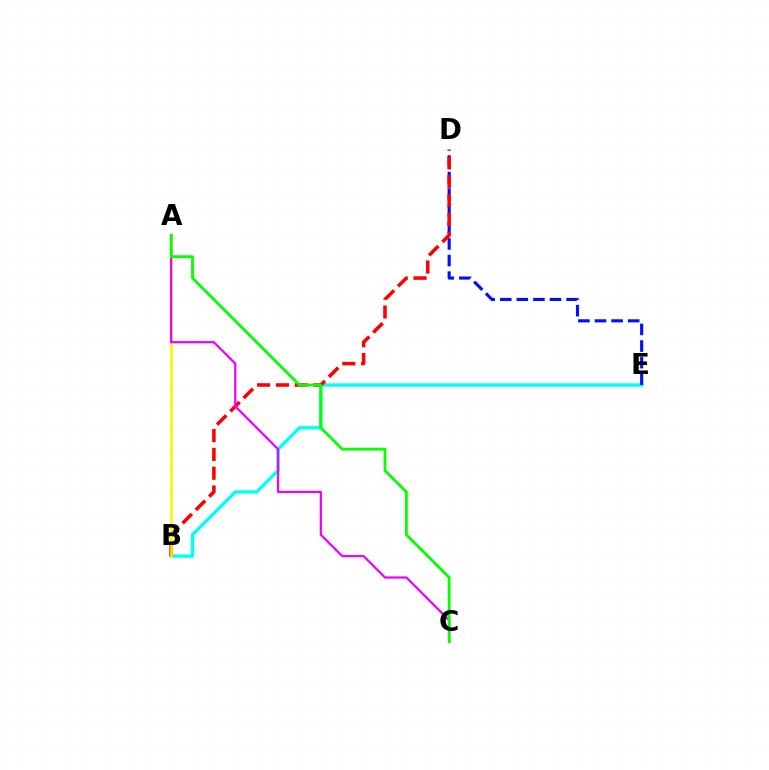{('B', 'E'): [{'color': '#00fff6', 'line_style': 'solid', 'thickness': 2.42}], ('D', 'E'): [{'color': '#0010ff', 'line_style': 'dashed', 'thickness': 2.25}], ('B', 'D'): [{'color': '#ff0000', 'line_style': 'dashed', 'thickness': 2.56}], ('A', 'B'): [{'color': '#fcf500', 'line_style': 'solid', 'thickness': 1.82}], ('A', 'C'): [{'color': '#ee00ff', 'line_style': 'solid', 'thickness': 1.61}, {'color': '#08ff00', 'line_style': 'solid', 'thickness': 2.02}]}